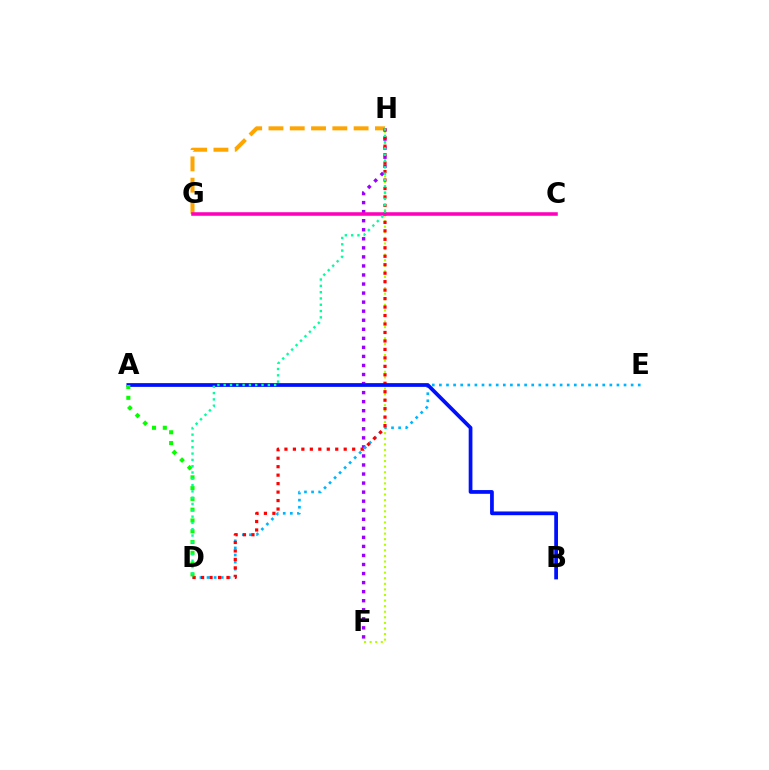{('F', 'H'): [{'color': '#b3ff00', 'line_style': 'dotted', 'thickness': 1.52}, {'color': '#9b00ff', 'line_style': 'dotted', 'thickness': 2.46}], ('G', 'H'): [{'color': '#ffa500', 'line_style': 'dashed', 'thickness': 2.89}], ('D', 'E'): [{'color': '#00b5ff', 'line_style': 'dotted', 'thickness': 1.93}], ('D', 'H'): [{'color': '#ff0000', 'line_style': 'dotted', 'thickness': 2.3}, {'color': '#00ff9d', 'line_style': 'dotted', 'thickness': 1.71}], ('A', 'B'): [{'color': '#0010ff', 'line_style': 'solid', 'thickness': 2.69}], ('C', 'G'): [{'color': '#ff00bd', 'line_style': 'solid', 'thickness': 2.56}], ('A', 'D'): [{'color': '#08ff00', 'line_style': 'dotted', 'thickness': 2.93}]}